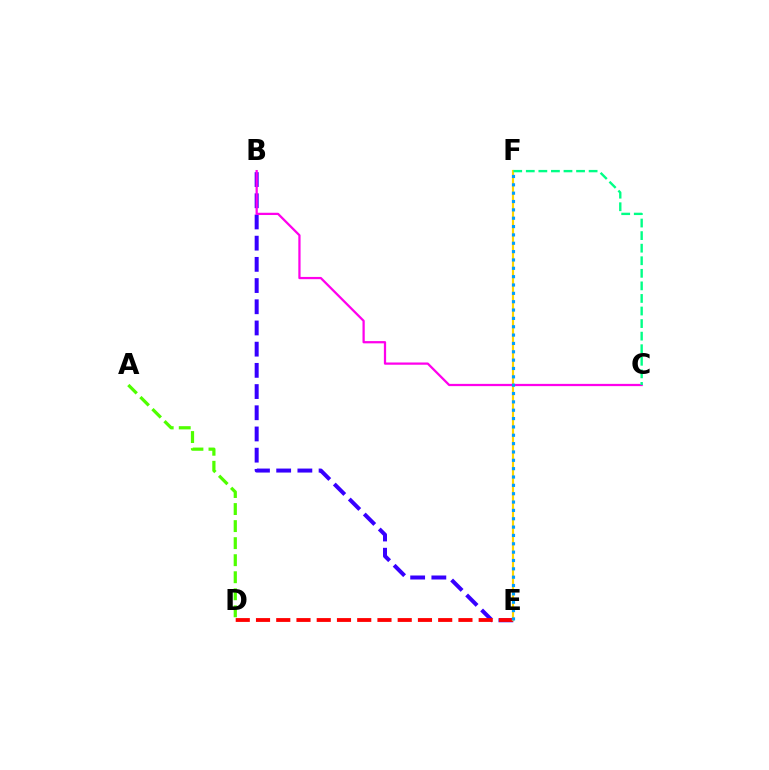{('B', 'E'): [{'color': '#3700ff', 'line_style': 'dashed', 'thickness': 2.88}], ('A', 'D'): [{'color': '#4fff00', 'line_style': 'dashed', 'thickness': 2.32}], ('D', 'E'): [{'color': '#ff0000', 'line_style': 'dashed', 'thickness': 2.75}], ('E', 'F'): [{'color': '#ffd500', 'line_style': 'solid', 'thickness': 1.57}, {'color': '#009eff', 'line_style': 'dotted', 'thickness': 2.27}], ('B', 'C'): [{'color': '#ff00ed', 'line_style': 'solid', 'thickness': 1.62}], ('C', 'F'): [{'color': '#00ff86', 'line_style': 'dashed', 'thickness': 1.71}]}